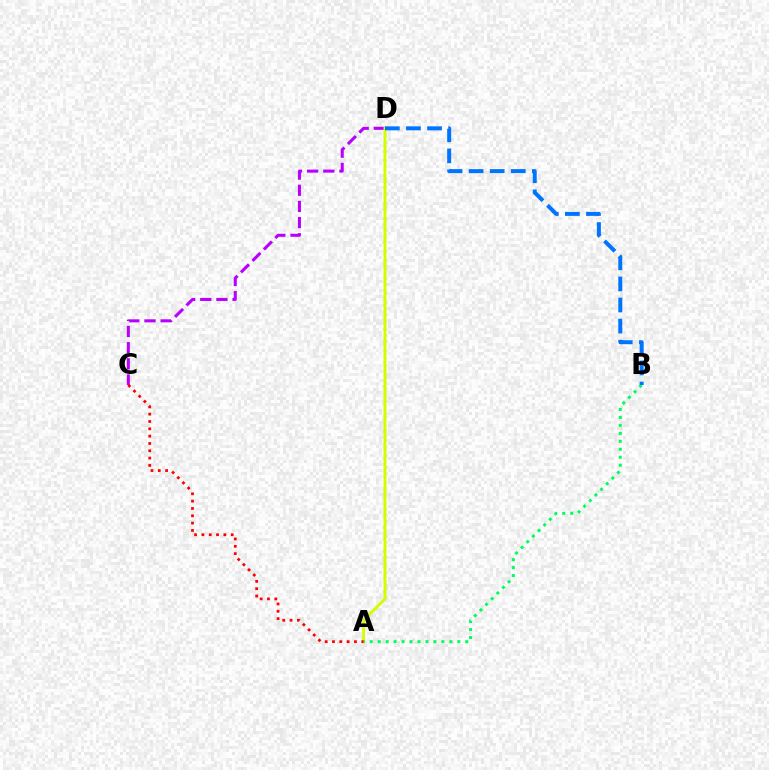{('C', 'D'): [{'color': '#b900ff', 'line_style': 'dashed', 'thickness': 2.2}], ('A', 'D'): [{'color': '#d1ff00', 'line_style': 'solid', 'thickness': 2.1}], ('A', 'B'): [{'color': '#00ff5c', 'line_style': 'dotted', 'thickness': 2.16}], ('A', 'C'): [{'color': '#ff0000', 'line_style': 'dotted', 'thickness': 1.99}], ('B', 'D'): [{'color': '#0074ff', 'line_style': 'dashed', 'thickness': 2.86}]}